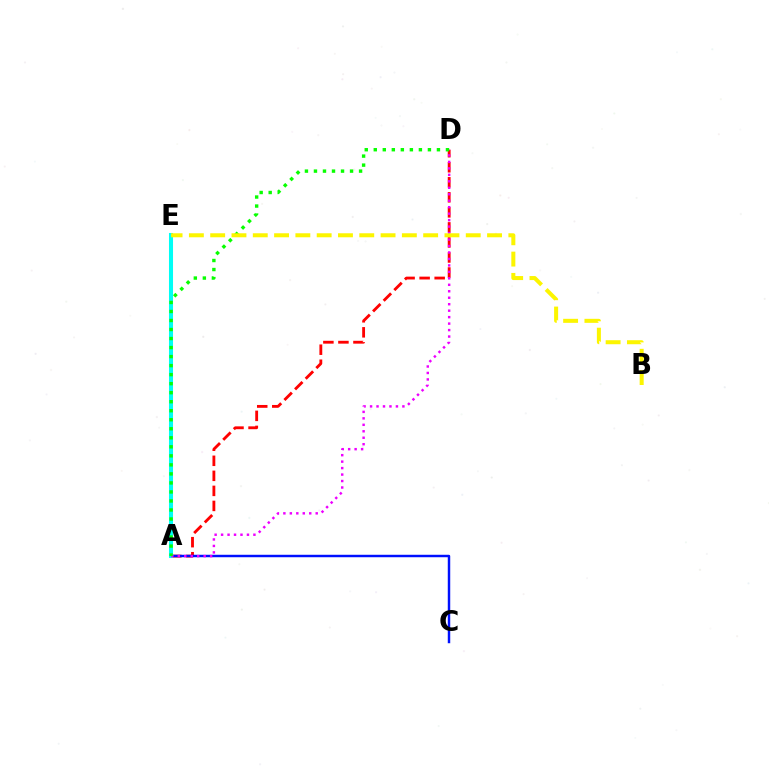{('A', 'D'): [{'color': '#ff0000', 'line_style': 'dashed', 'thickness': 2.04}, {'color': '#ee00ff', 'line_style': 'dotted', 'thickness': 1.76}, {'color': '#08ff00', 'line_style': 'dotted', 'thickness': 2.45}], ('A', 'C'): [{'color': '#0010ff', 'line_style': 'solid', 'thickness': 1.77}], ('A', 'E'): [{'color': '#00fff6', 'line_style': 'solid', 'thickness': 2.91}], ('B', 'E'): [{'color': '#fcf500', 'line_style': 'dashed', 'thickness': 2.89}]}